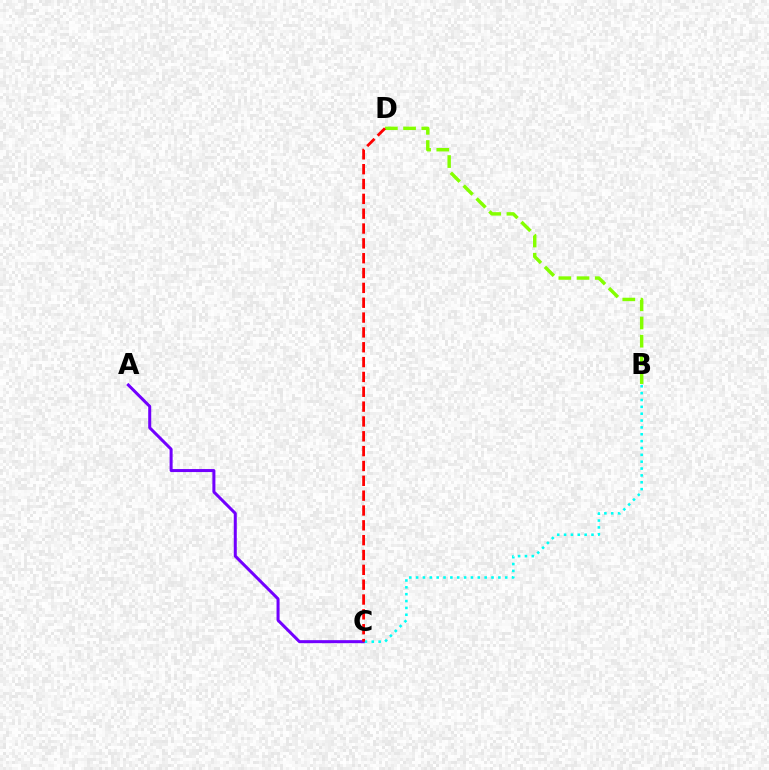{('A', 'C'): [{'color': '#7200ff', 'line_style': 'solid', 'thickness': 2.17}], ('B', 'D'): [{'color': '#84ff00', 'line_style': 'dashed', 'thickness': 2.47}], ('B', 'C'): [{'color': '#00fff6', 'line_style': 'dotted', 'thickness': 1.86}], ('C', 'D'): [{'color': '#ff0000', 'line_style': 'dashed', 'thickness': 2.02}]}